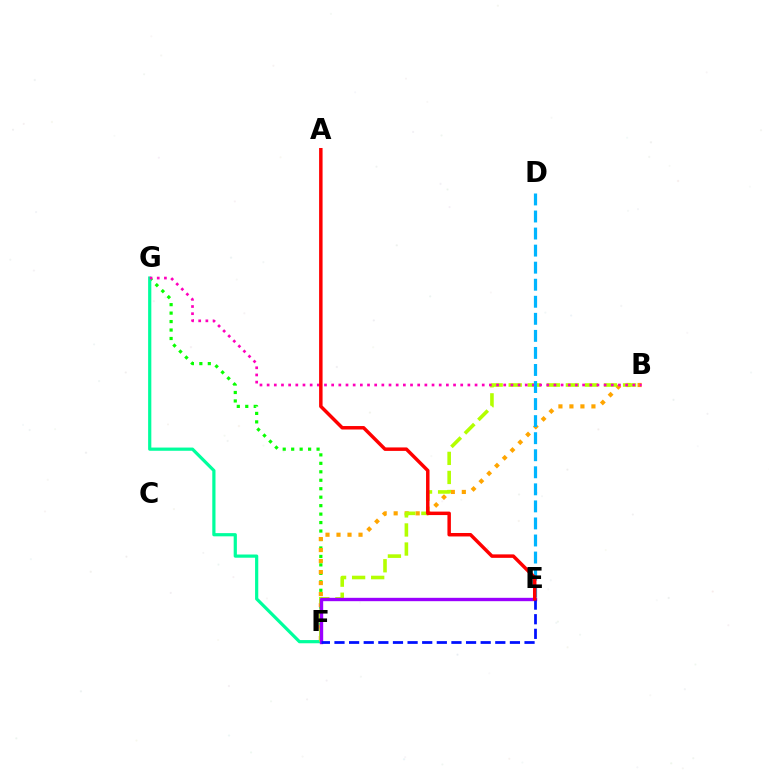{('F', 'G'): [{'color': '#08ff00', 'line_style': 'dotted', 'thickness': 2.3}, {'color': '#00ff9d', 'line_style': 'solid', 'thickness': 2.31}], ('B', 'F'): [{'color': '#ffa500', 'line_style': 'dotted', 'thickness': 2.99}, {'color': '#b3ff00', 'line_style': 'dashed', 'thickness': 2.59}], ('B', 'G'): [{'color': '#ff00bd', 'line_style': 'dotted', 'thickness': 1.95}], ('E', 'F'): [{'color': '#9b00ff', 'line_style': 'solid', 'thickness': 2.42}, {'color': '#0010ff', 'line_style': 'dashed', 'thickness': 1.99}], ('D', 'E'): [{'color': '#00b5ff', 'line_style': 'dashed', 'thickness': 2.32}], ('A', 'E'): [{'color': '#ff0000', 'line_style': 'solid', 'thickness': 2.5}]}